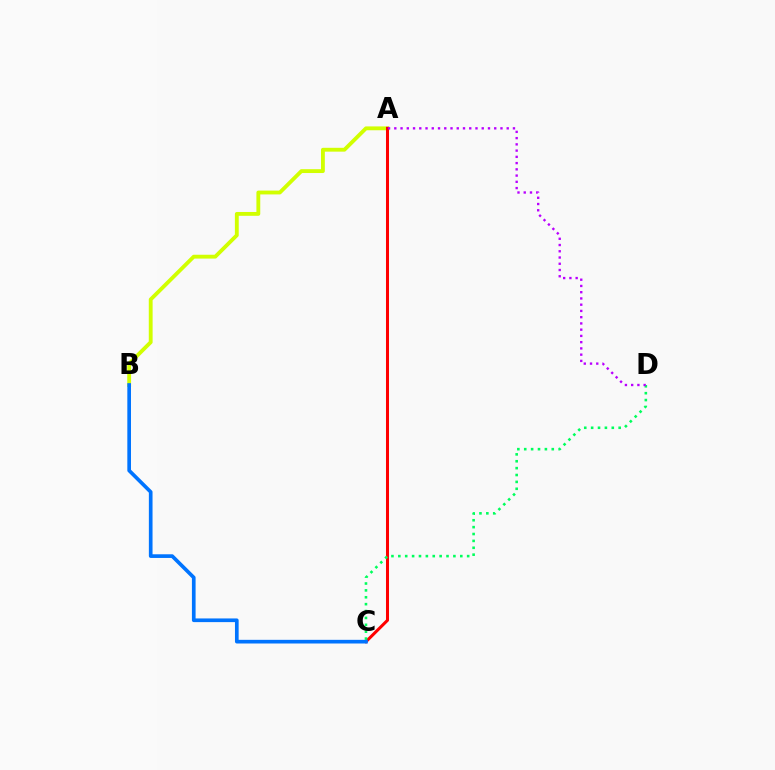{('A', 'B'): [{'color': '#d1ff00', 'line_style': 'solid', 'thickness': 2.77}], ('A', 'C'): [{'color': '#ff0000', 'line_style': 'solid', 'thickness': 2.18}], ('C', 'D'): [{'color': '#00ff5c', 'line_style': 'dotted', 'thickness': 1.87}], ('A', 'D'): [{'color': '#b900ff', 'line_style': 'dotted', 'thickness': 1.7}], ('B', 'C'): [{'color': '#0074ff', 'line_style': 'solid', 'thickness': 2.64}]}